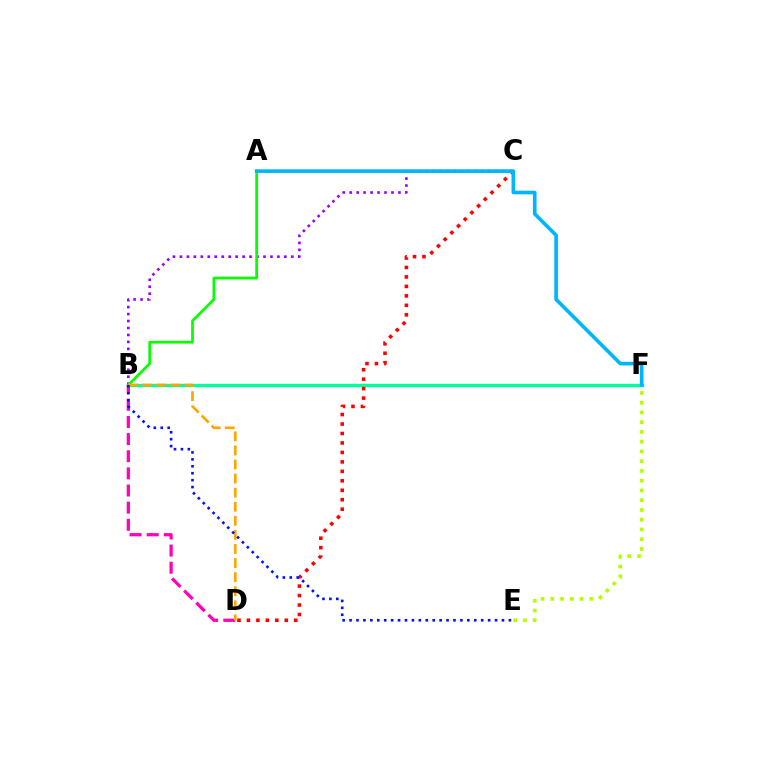{('B', 'F'): [{'color': '#00ff9d', 'line_style': 'solid', 'thickness': 2.41}], ('C', 'D'): [{'color': '#ff0000', 'line_style': 'dotted', 'thickness': 2.57}], ('B', 'C'): [{'color': '#9b00ff', 'line_style': 'dotted', 'thickness': 1.89}], ('B', 'D'): [{'color': '#ff00bd', 'line_style': 'dashed', 'thickness': 2.33}, {'color': '#ffa500', 'line_style': 'dashed', 'thickness': 1.91}], ('A', 'B'): [{'color': '#08ff00', 'line_style': 'solid', 'thickness': 1.99}], ('A', 'F'): [{'color': '#00b5ff', 'line_style': 'solid', 'thickness': 2.62}], ('E', 'F'): [{'color': '#b3ff00', 'line_style': 'dotted', 'thickness': 2.65}], ('B', 'E'): [{'color': '#0010ff', 'line_style': 'dotted', 'thickness': 1.88}]}